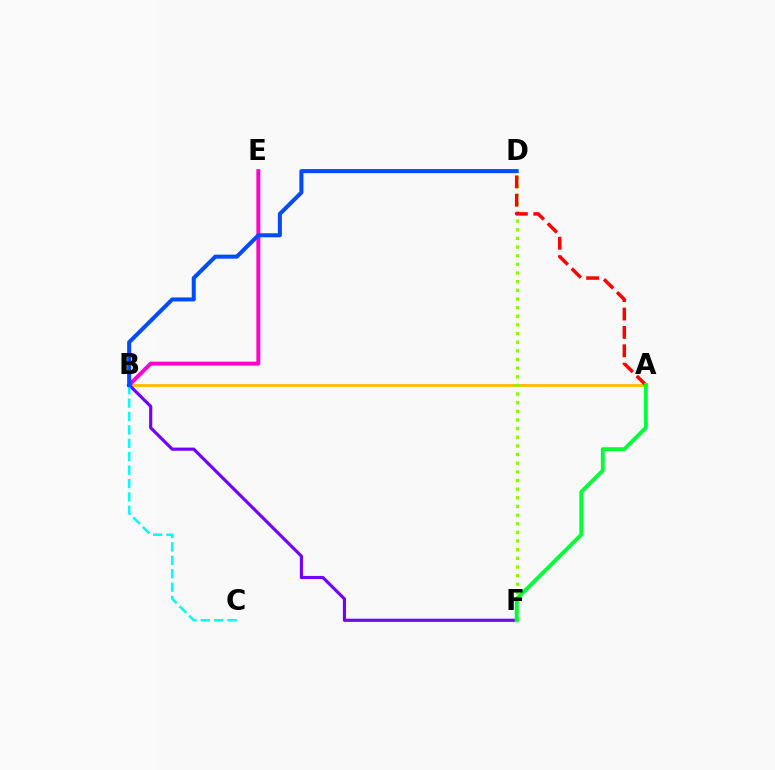{('A', 'B'): [{'color': '#ffbd00', 'line_style': 'solid', 'thickness': 2.07}], ('B', 'F'): [{'color': '#7200ff', 'line_style': 'solid', 'thickness': 2.27}], ('D', 'F'): [{'color': '#84ff00', 'line_style': 'dotted', 'thickness': 2.35}], ('A', 'D'): [{'color': '#ff0000', 'line_style': 'dashed', 'thickness': 2.5}], ('B', 'C'): [{'color': '#00fff6', 'line_style': 'dashed', 'thickness': 1.82}], ('B', 'E'): [{'color': '#ff00cf', 'line_style': 'solid', 'thickness': 2.83}], ('B', 'D'): [{'color': '#004bff', 'line_style': 'solid', 'thickness': 2.9}], ('A', 'F'): [{'color': '#00ff39', 'line_style': 'solid', 'thickness': 2.79}]}